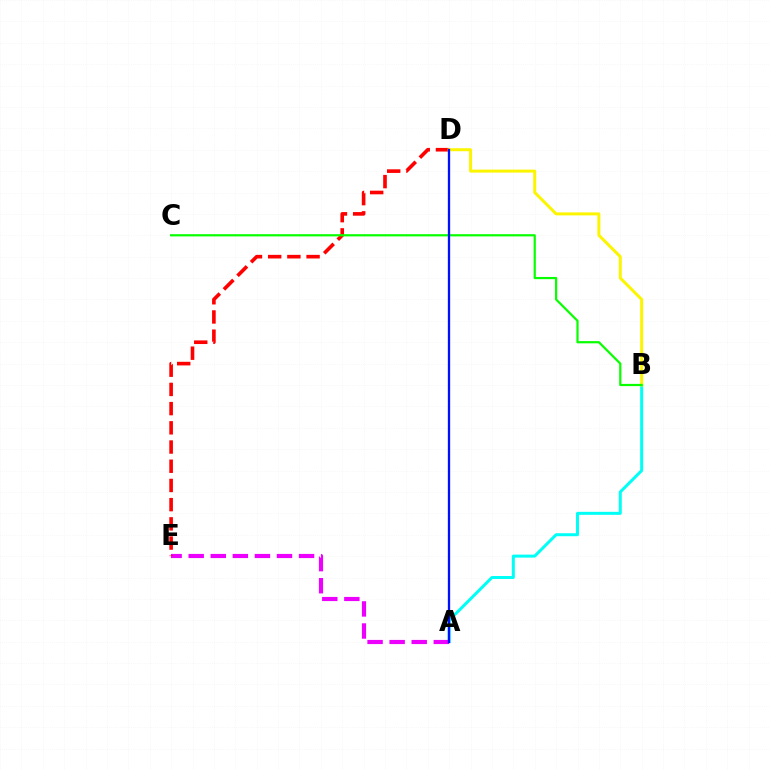{('A', 'B'): [{'color': '#00fff6', 'line_style': 'solid', 'thickness': 2.16}], ('A', 'E'): [{'color': '#ee00ff', 'line_style': 'dashed', 'thickness': 3.0}], ('D', 'E'): [{'color': '#ff0000', 'line_style': 'dashed', 'thickness': 2.61}], ('B', 'D'): [{'color': '#fcf500', 'line_style': 'solid', 'thickness': 2.16}], ('B', 'C'): [{'color': '#08ff00', 'line_style': 'solid', 'thickness': 1.59}], ('A', 'D'): [{'color': '#0010ff', 'line_style': 'solid', 'thickness': 1.66}]}